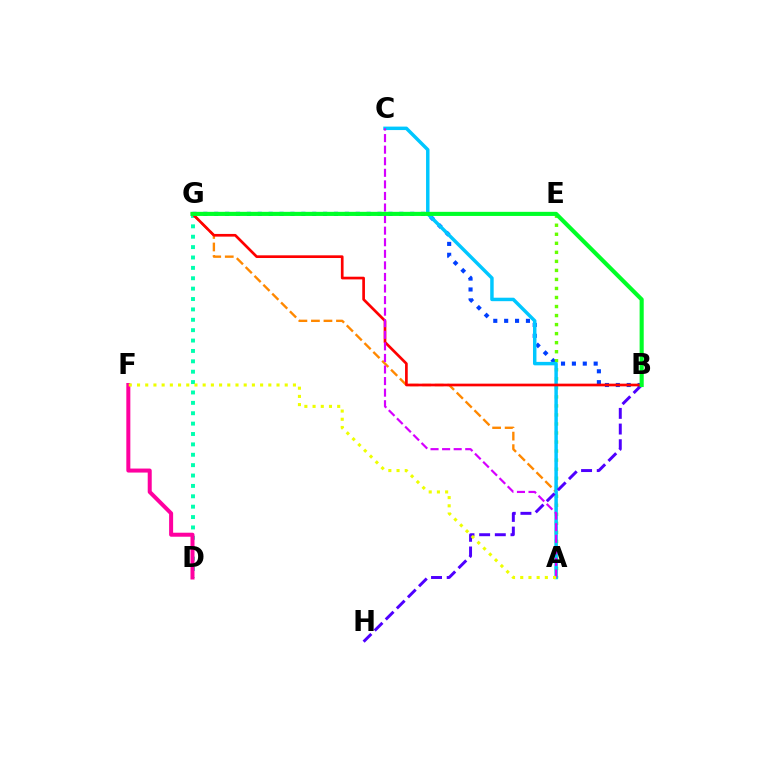{('B', 'G'): [{'color': '#003fff', 'line_style': 'dotted', 'thickness': 2.96}, {'color': '#ff0000', 'line_style': 'solid', 'thickness': 1.93}, {'color': '#00ff27', 'line_style': 'solid', 'thickness': 2.96}], ('D', 'G'): [{'color': '#00ffaf', 'line_style': 'dotted', 'thickness': 2.82}], ('A', 'E'): [{'color': '#66ff00', 'line_style': 'dotted', 'thickness': 2.45}], ('D', 'F'): [{'color': '#ff00a0', 'line_style': 'solid', 'thickness': 2.89}], ('A', 'G'): [{'color': '#ff8800', 'line_style': 'dashed', 'thickness': 1.7}], ('A', 'C'): [{'color': '#00c7ff', 'line_style': 'solid', 'thickness': 2.49}, {'color': '#d600ff', 'line_style': 'dashed', 'thickness': 1.57}], ('B', 'H'): [{'color': '#4f00ff', 'line_style': 'dashed', 'thickness': 2.13}], ('A', 'F'): [{'color': '#eeff00', 'line_style': 'dotted', 'thickness': 2.23}]}